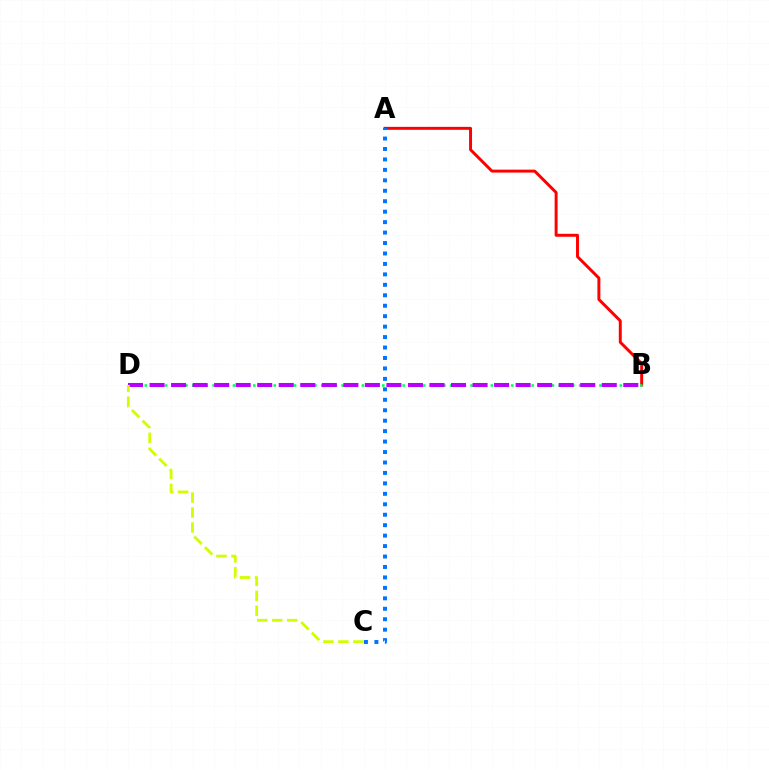{('A', 'B'): [{'color': '#ff0000', 'line_style': 'solid', 'thickness': 2.13}], ('B', 'D'): [{'color': '#00ff5c', 'line_style': 'dotted', 'thickness': 1.84}, {'color': '#b900ff', 'line_style': 'dashed', 'thickness': 2.93}], ('C', 'D'): [{'color': '#d1ff00', 'line_style': 'dashed', 'thickness': 2.04}], ('A', 'C'): [{'color': '#0074ff', 'line_style': 'dotted', 'thickness': 2.84}]}